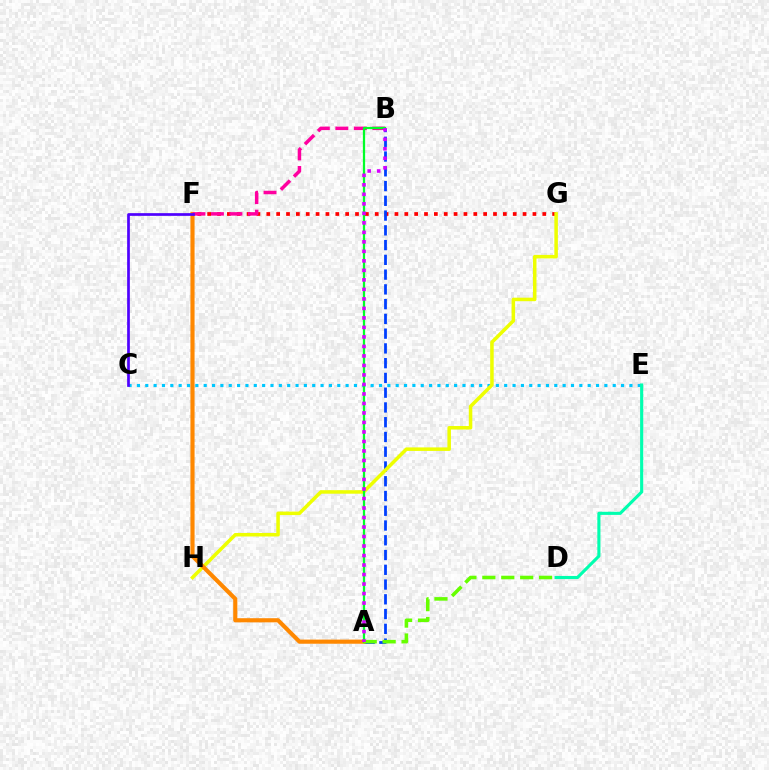{('C', 'E'): [{'color': '#00c7ff', 'line_style': 'dotted', 'thickness': 2.27}], ('F', 'G'): [{'color': '#ff0000', 'line_style': 'dotted', 'thickness': 2.68}], ('A', 'B'): [{'color': '#003fff', 'line_style': 'dashed', 'thickness': 2.01}, {'color': '#00ff27', 'line_style': 'solid', 'thickness': 1.62}, {'color': '#d600ff', 'line_style': 'dotted', 'thickness': 2.58}], ('G', 'H'): [{'color': '#eeff00', 'line_style': 'solid', 'thickness': 2.53}], ('D', 'E'): [{'color': '#00ffaf', 'line_style': 'solid', 'thickness': 2.24}], ('A', 'F'): [{'color': '#ff8800', 'line_style': 'solid', 'thickness': 2.98}], ('B', 'F'): [{'color': '#ff00a0', 'line_style': 'dashed', 'thickness': 2.51}], ('A', 'D'): [{'color': '#66ff00', 'line_style': 'dashed', 'thickness': 2.57}], ('C', 'F'): [{'color': '#4f00ff', 'line_style': 'solid', 'thickness': 1.94}]}